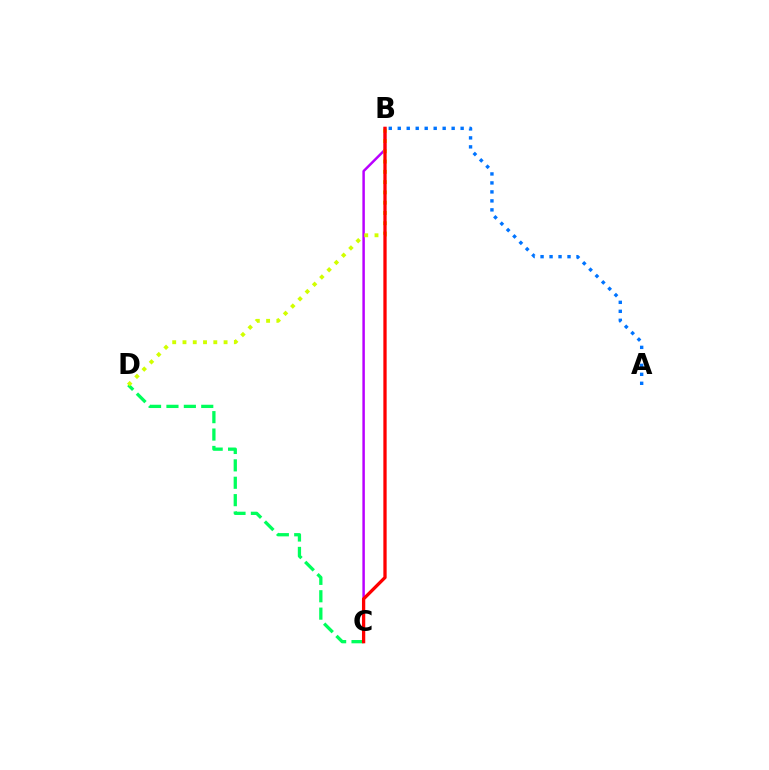{('B', 'C'): [{'color': '#b900ff', 'line_style': 'solid', 'thickness': 1.79}, {'color': '#ff0000', 'line_style': 'solid', 'thickness': 2.37}], ('C', 'D'): [{'color': '#00ff5c', 'line_style': 'dashed', 'thickness': 2.36}], ('B', 'D'): [{'color': '#d1ff00', 'line_style': 'dotted', 'thickness': 2.79}], ('A', 'B'): [{'color': '#0074ff', 'line_style': 'dotted', 'thickness': 2.44}]}